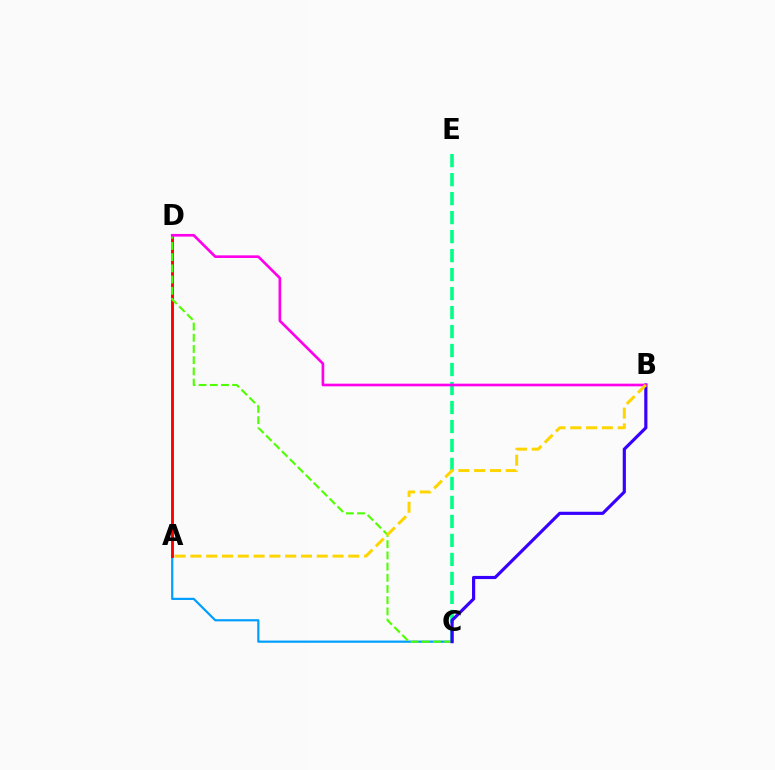{('A', 'C'): [{'color': '#009eff', 'line_style': 'solid', 'thickness': 1.58}], ('A', 'D'): [{'color': '#ff0000', 'line_style': 'solid', 'thickness': 2.08}], ('C', 'E'): [{'color': '#00ff86', 'line_style': 'dashed', 'thickness': 2.58}], ('C', 'D'): [{'color': '#4fff00', 'line_style': 'dashed', 'thickness': 1.52}], ('B', 'C'): [{'color': '#3700ff', 'line_style': 'solid', 'thickness': 2.27}], ('B', 'D'): [{'color': '#ff00ed', 'line_style': 'solid', 'thickness': 1.92}], ('A', 'B'): [{'color': '#ffd500', 'line_style': 'dashed', 'thickness': 2.15}]}